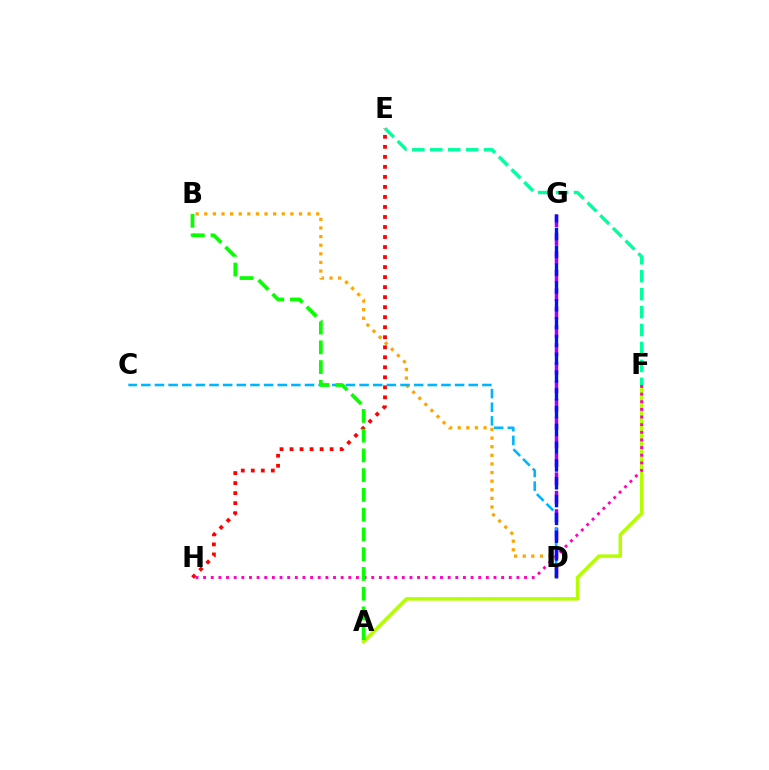{('E', 'H'): [{'color': '#ff0000', 'line_style': 'dotted', 'thickness': 2.72}], ('A', 'F'): [{'color': '#b3ff00', 'line_style': 'solid', 'thickness': 2.5}], ('F', 'H'): [{'color': '#ff00bd', 'line_style': 'dotted', 'thickness': 2.08}], ('D', 'G'): [{'color': '#9b00ff', 'line_style': 'dashed', 'thickness': 2.5}, {'color': '#0010ff', 'line_style': 'dashed', 'thickness': 2.42}], ('E', 'F'): [{'color': '#00ff9d', 'line_style': 'dashed', 'thickness': 2.44}], ('B', 'D'): [{'color': '#ffa500', 'line_style': 'dotted', 'thickness': 2.34}], ('C', 'D'): [{'color': '#00b5ff', 'line_style': 'dashed', 'thickness': 1.85}], ('A', 'B'): [{'color': '#08ff00', 'line_style': 'dashed', 'thickness': 2.68}]}